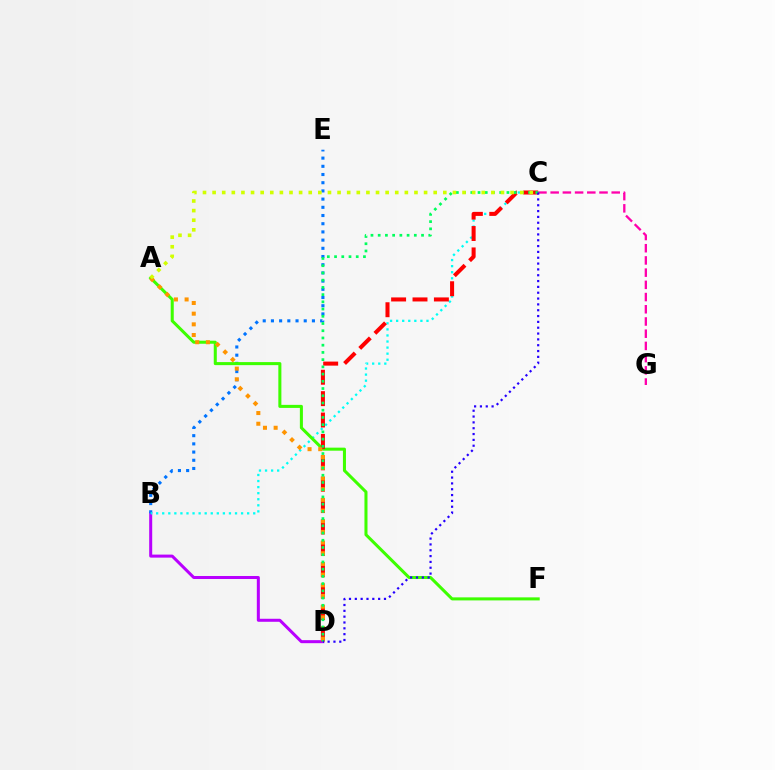{('B', 'D'): [{'color': '#b900ff', 'line_style': 'solid', 'thickness': 2.17}], ('C', 'G'): [{'color': '#ff00ac', 'line_style': 'dashed', 'thickness': 1.66}], ('B', 'E'): [{'color': '#0074ff', 'line_style': 'dotted', 'thickness': 2.23}], ('B', 'C'): [{'color': '#00fff6', 'line_style': 'dotted', 'thickness': 1.65}], ('A', 'F'): [{'color': '#3dff00', 'line_style': 'solid', 'thickness': 2.19}], ('C', 'D'): [{'color': '#ff0000', 'line_style': 'dashed', 'thickness': 2.91}, {'color': '#00ff5c', 'line_style': 'dotted', 'thickness': 1.96}, {'color': '#2500ff', 'line_style': 'dotted', 'thickness': 1.58}], ('A', 'D'): [{'color': '#ff9400', 'line_style': 'dotted', 'thickness': 2.9}], ('A', 'C'): [{'color': '#d1ff00', 'line_style': 'dotted', 'thickness': 2.61}]}